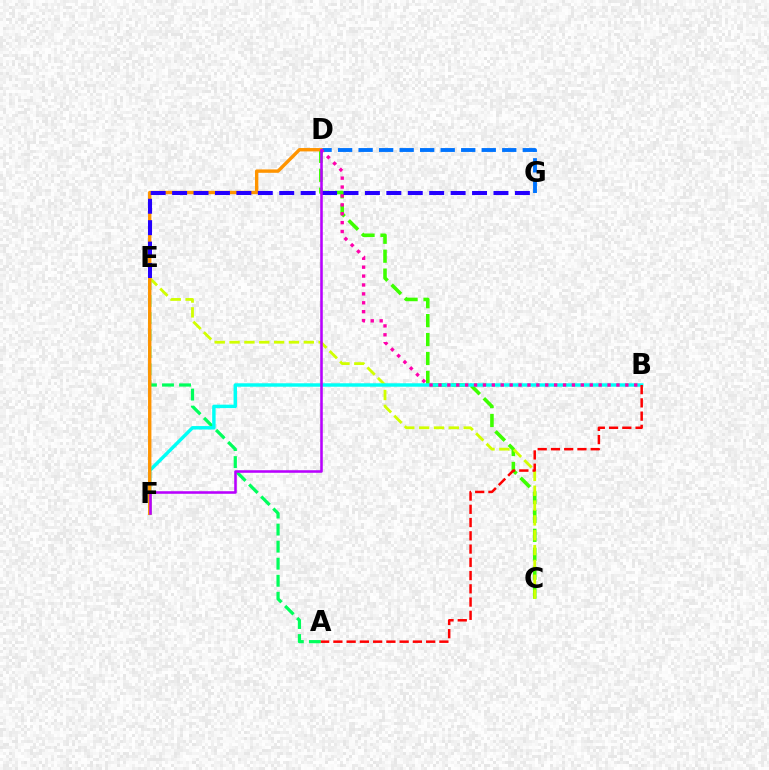{('A', 'E'): [{'color': '#00ff5c', 'line_style': 'dashed', 'thickness': 2.32}], ('D', 'G'): [{'color': '#0074ff', 'line_style': 'dashed', 'thickness': 2.79}], ('C', 'D'): [{'color': '#3dff00', 'line_style': 'dashed', 'thickness': 2.57}], ('C', 'E'): [{'color': '#d1ff00', 'line_style': 'dashed', 'thickness': 2.02}], ('B', 'F'): [{'color': '#00fff6', 'line_style': 'solid', 'thickness': 2.48}], ('A', 'B'): [{'color': '#ff0000', 'line_style': 'dashed', 'thickness': 1.8}], ('D', 'F'): [{'color': '#ff9400', 'line_style': 'solid', 'thickness': 2.44}, {'color': '#b900ff', 'line_style': 'solid', 'thickness': 1.85}], ('B', 'D'): [{'color': '#ff00ac', 'line_style': 'dotted', 'thickness': 2.42}], ('E', 'G'): [{'color': '#2500ff', 'line_style': 'dashed', 'thickness': 2.91}]}